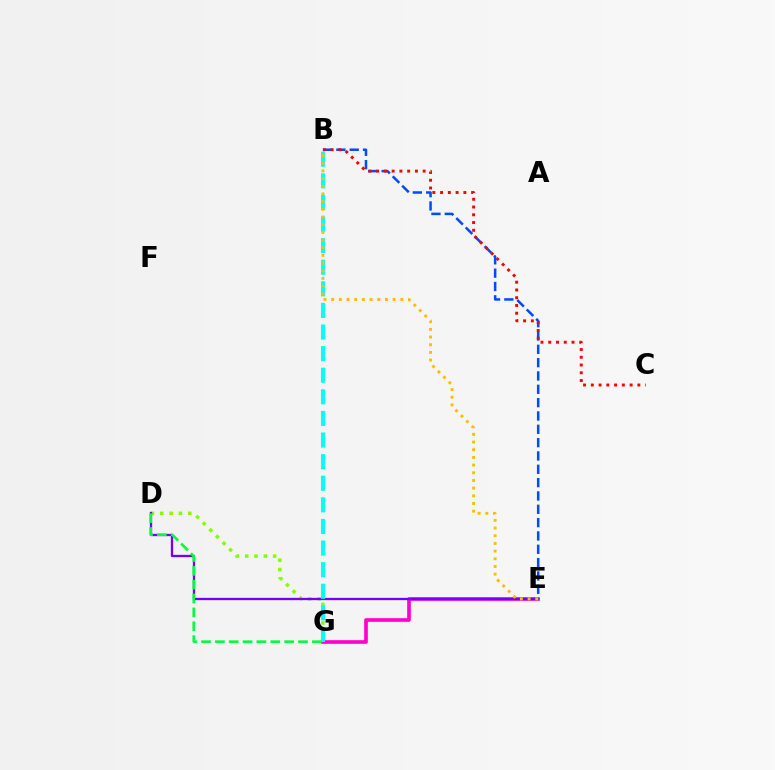{('D', 'G'): [{'color': '#84ff00', 'line_style': 'dotted', 'thickness': 2.53}, {'color': '#00ff39', 'line_style': 'dashed', 'thickness': 1.88}], ('E', 'G'): [{'color': '#ff00cf', 'line_style': 'solid', 'thickness': 2.64}], ('D', 'E'): [{'color': '#7200ff', 'line_style': 'solid', 'thickness': 1.65}], ('B', 'E'): [{'color': '#004bff', 'line_style': 'dashed', 'thickness': 1.81}, {'color': '#ffbd00', 'line_style': 'dotted', 'thickness': 2.09}], ('B', 'G'): [{'color': '#00fff6', 'line_style': 'dashed', 'thickness': 2.93}], ('B', 'C'): [{'color': '#ff0000', 'line_style': 'dotted', 'thickness': 2.11}]}